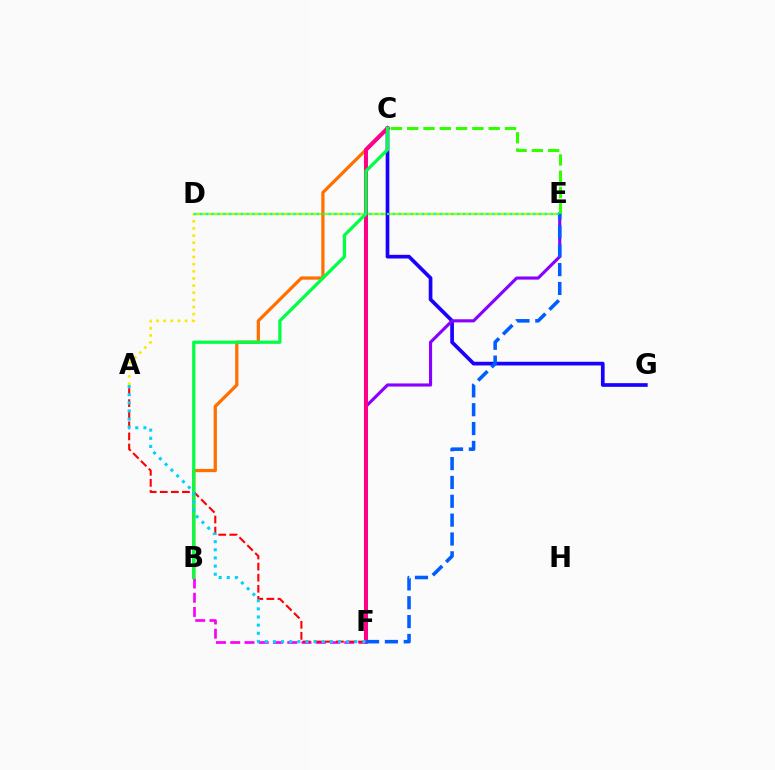{('D', 'E'): [{'color': '#a2ff00', 'line_style': 'solid', 'thickness': 1.64}, {'color': '#00ffbb', 'line_style': 'dotted', 'thickness': 1.59}], ('B', 'C'): [{'color': '#ff7000', 'line_style': 'solid', 'thickness': 2.34}, {'color': '#00ff45', 'line_style': 'solid', 'thickness': 2.34}], ('A', 'D'): [{'color': '#ffe600', 'line_style': 'dotted', 'thickness': 1.94}], ('C', 'G'): [{'color': '#1900ff', 'line_style': 'solid', 'thickness': 2.66}], ('B', 'F'): [{'color': '#fa00f9', 'line_style': 'dashed', 'thickness': 1.94}], ('A', 'F'): [{'color': '#ff0000', 'line_style': 'dashed', 'thickness': 1.51}, {'color': '#00d3ff', 'line_style': 'dotted', 'thickness': 2.21}], ('E', 'F'): [{'color': '#8a00ff', 'line_style': 'solid', 'thickness': 2.24}, {'color': '#005dff', 'line_style': 'dashed', 'thickness': 2.56}], ('C', 'F'): [{'color': '#ff0088', 'line_style': 'solid', 'thickness': 2.9}], ('C', 'E'): [{'color': '#31ff00', 'line_style': 'dashed', 'thickness': 2.21}]}